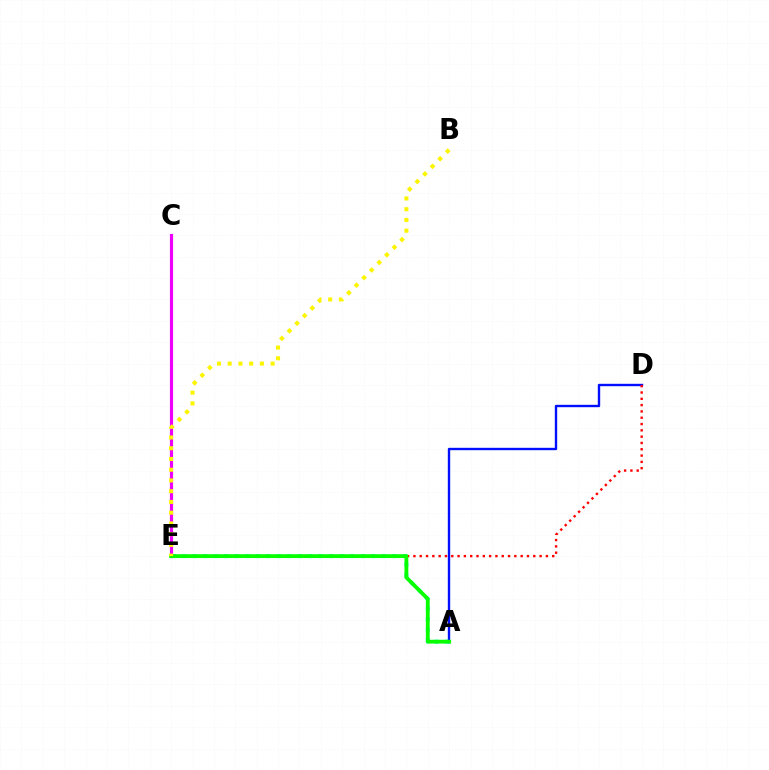{('A', 'E'): [{'color': '#00fff6', 'line_style': 'dotted', 'thickness': 2.85}, {'color': '#08ff00', 'line_style': 'solid', 'thickness': 2.75}], ('C', 'E'): [{'color': '#ee00ff', 'line_style': 'solid', 'thickness': 2.27}], ('A', 'D'): [{'color': '#0010ff', 'line_style': 'solid', 'thickness': 1.72}], ('D', 'E'): [{'color': '#ff0000', 'line_style': 'dotted', 'thickness': 1.71}], ('B', 'E'): [{'color': '#fcf500', 'line_style': 'dotted', 'thickness': 2.92}]}